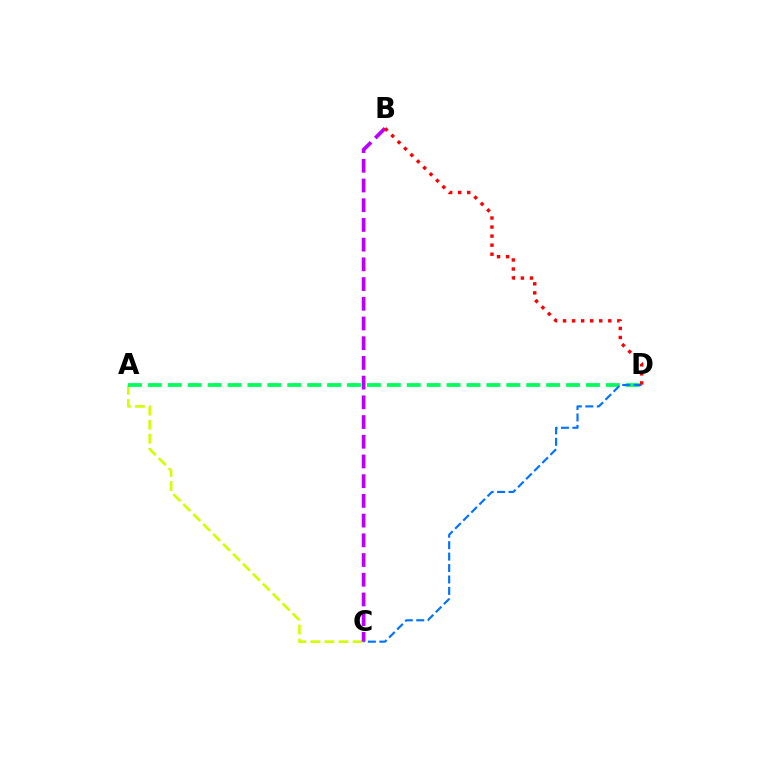{('A', 'C'): [{'color': '#d1ff00', 'line_style': 'dashed', 'thickness': 1.91}], ('B', 'C'): [{'color': '#b900ff', 'line_style': 'dashed', 'thickness': 2.68}], ('A', 'D'): [{'color': '#00ff5c', 'line_style': 'dashed', 'thickness': 2.71}], ('C', 'D'): [{'color': '#0074ff', 'line_style': 'dashed', 'thickness': 1.55}], ('B', 'D'): [{'color': '#ff0000', 'line_style': 'dotted', 'thickness': 2.46}]}